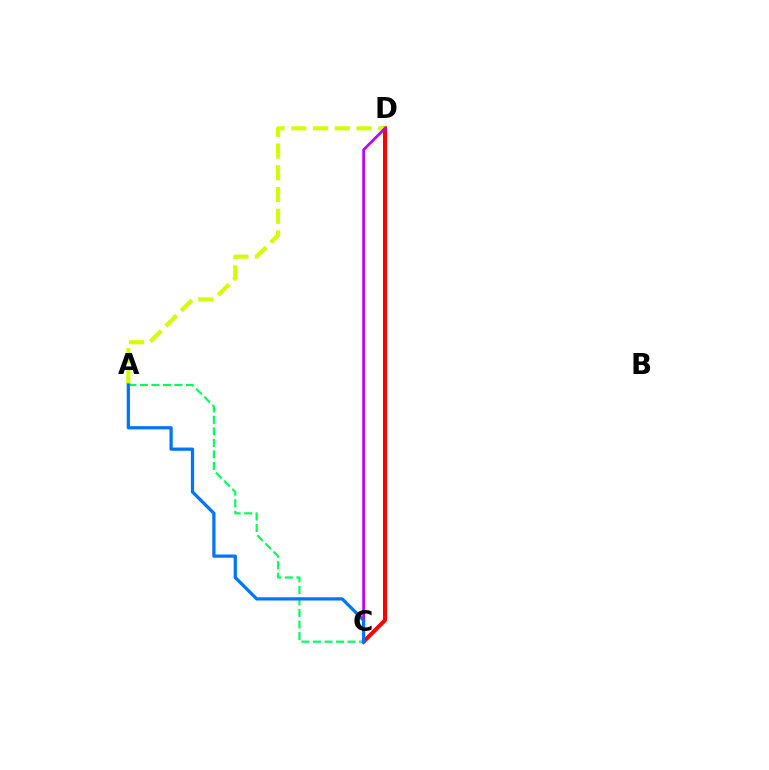{('C', 'D'): [{'color': '#ff0000', 'line_style': 'solid', 'thickness': 2.88}, {'color': '#b900ff', 'line_style': 'solid', 'thickness': 1.96}], ('A', 'D'): [{'color': '#d1ff00', 'line_style': 'dashed', 'thickness': 2.95}], ('A', 'C'): [{'color': '#00ff5c', 'line_style': 'dashed', 'thickness': 1.57}, {'color': '#0074ff', 'line_style': 'solid', 'thickness': 2.33}]}